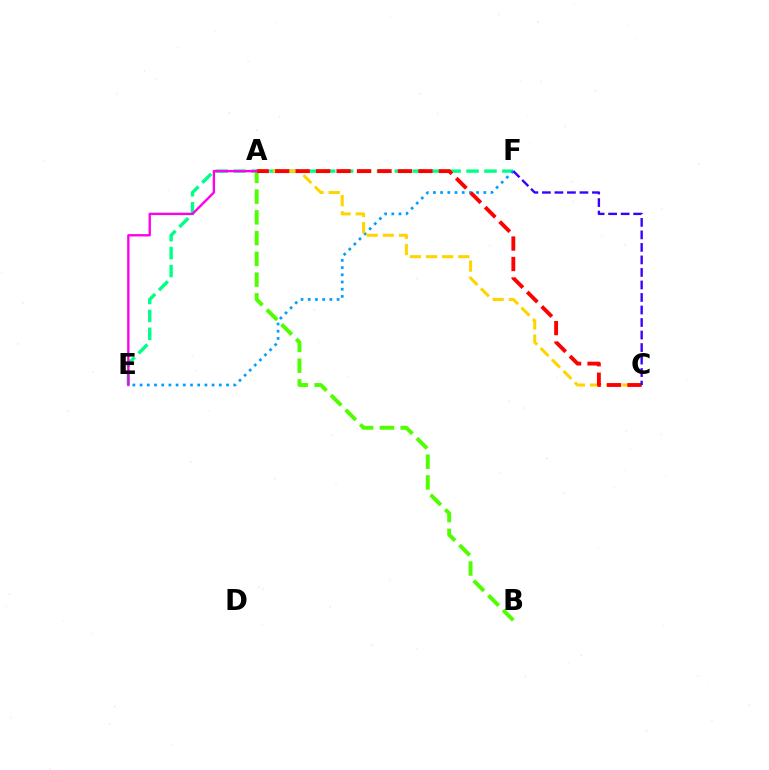{('E', 'F'): [{'color': '#00ff86', 'line_style': 'dashed', 'thickness': 2.43}, {'color': '#009eff', 'line_style': 'dotted', 'thickness': 1.96}], ('A', 'B'): [{'color': '#4fff00', 'line_style': 'dashed', 'thickness': 2.82}], ('A', 'C'): [{'color': '#ffd500', 'line_style': 'dashed', 'thickness': 2.19}, {'color': '#ff0000', 'line_style': 'dashed', 'thickness': 2.78}], ('A', 'E'): [{'color': '#ff00ed', 'line_style': 'solid', 'thickness': 1.7}], ('C', 'F'): [{'color': '#3700ff', 'line_style': 'dashed', 'thickness': 1.7}]}